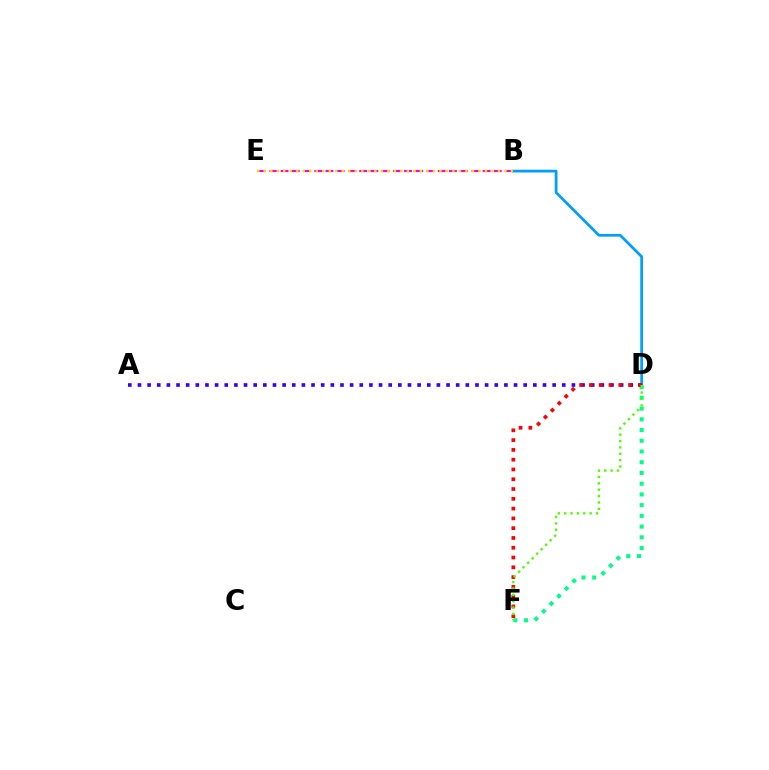{('B', 'D'): [{'color': '#009eff', 'line_style': 'solid', 'thickness': 1.98}], ('D', 'F'): [{'color': '#00ff86', 'line_style': 'dotted', 'thickness': 2.92}, {'color': '#ff0000', 'line_style': 'dotted', 'thickness': 2.66}, {'color': '#4fff00', 'line_style': 'dotted', 'thickness': 1.73}], ('A', 'D'): [{'color': '#3700ff', 'line_style': 'dotted', 'thickness': 2.62}], ('B', 'E'): [{'color': '#ff00ed', 'line_style': 'dashed', 'thickness': 1.53}, {'color': '#ffd500', 'line_style': 'dotted', 'thickness': 1.77}]}